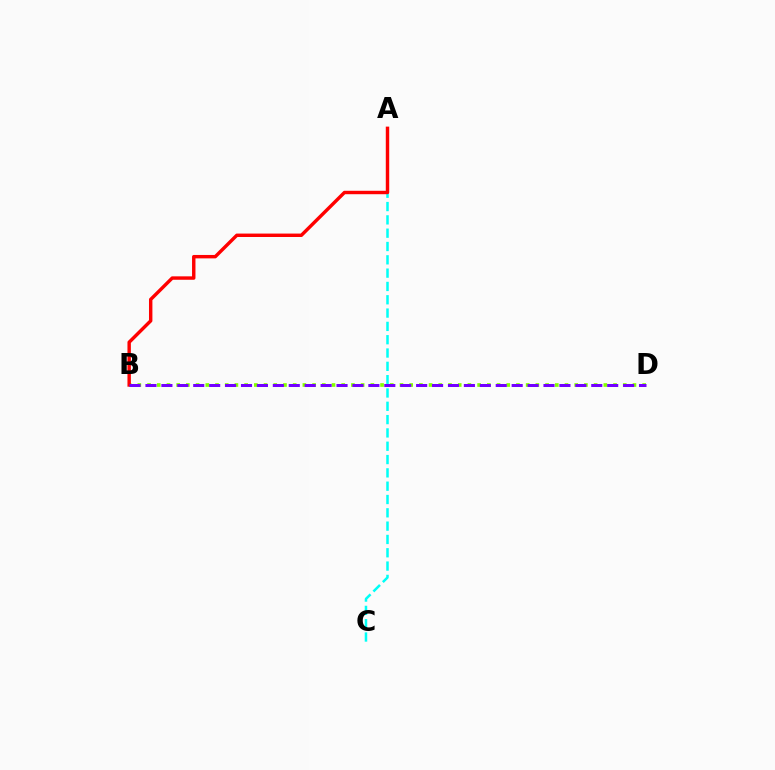{('A', 'C'): [{'color': '#00fff6', 'line_style': 'dashed', 'thickness': 1.81}], ('B', 'D'): [{'color': '#84ff00', 'line_style': 'dotted', 'thickness': 2.64}, {'color': '#7200ff', 'line_style': 'dashed', 'thickness': 2.16}], ('A', 'B'): [{'color': '#ff0000', 'line_style': 'solid', 'thickness': 2.46}]}